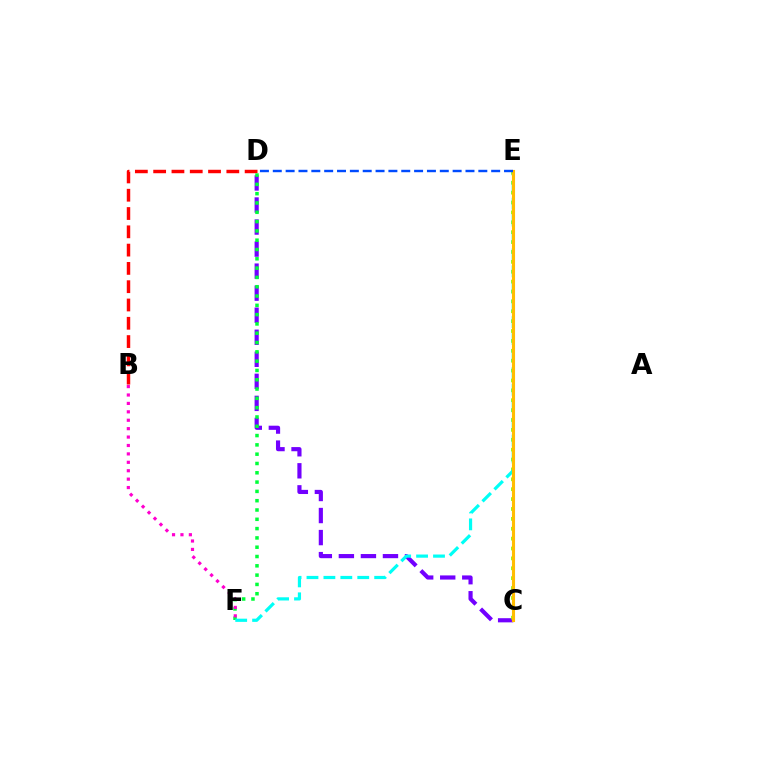{('C', 'D'): [{'color': '#7200ff', 'line_style': 'dashed', 'thickness': 2.99}], ('B', 'D'): [{'color': '#ff0000', 'line_style': 'dashed', 'thickness': 2.49}], ('D', 'F'): [{'color': '#00ff39', 'line_style': 'dotted', 'thickness': 2.53}], ('B', 'F'): [{'color': '#ff00cf', 'line_style': 'dotted', 'thickness': 2.29}], ('C', 'E'): [{'color': '#84ff00', 'line_style': 'dotted', 'thickness': 2.69}, {'color': '#ffbd00', 'line_style': 'solid', 'thickness': 2.24}], ('E', 'F'): [{'color': '#00fff6', 'line_style': 'dashed', 'thickness': 2.3}], ('D', 'E'): [{'color': '#004bff', 'line_style': 'dashed', 'thickness': 1.75}]}